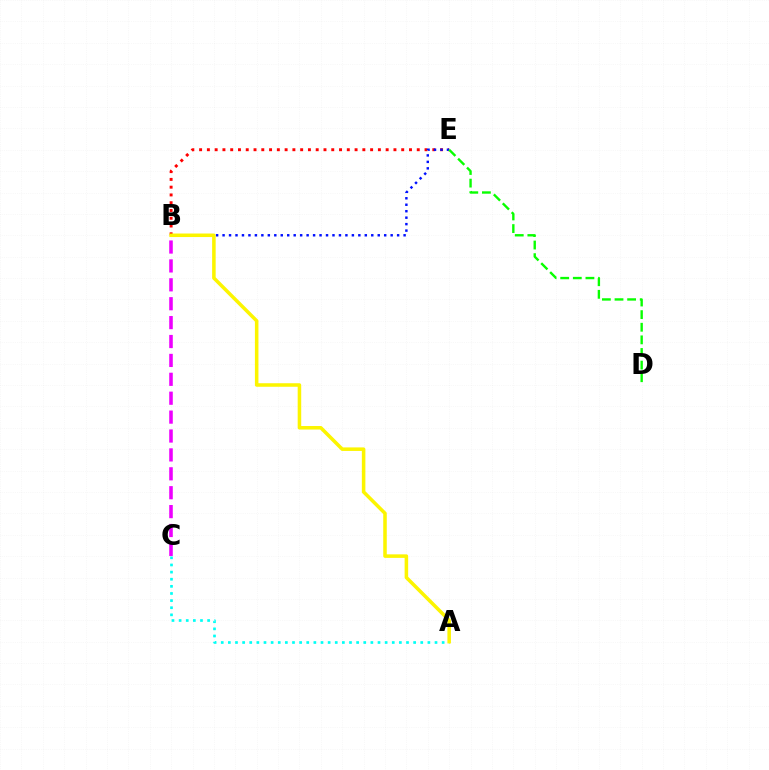{('A', 'C'): [{'color': '#00fff6', 'line_style': 'dotted', 'thickness': 1.94}], ('B', 'E'): [{'color': '#ff0000', 'line_style': 'dotted', 'thickness': 2.11}, {'color': '#0010ff', 'line_style': 'dotted', 'thickness': 1.76}], ('A', 'B'): [{'color': '#fcf500', 'line_style': 'solid', 'thickness': 2.54}], ('B', 'C'): [{'color': '#ee00ff', 'line_style': 'dashed', 'thickness': 2.57}], ('D', 'E'): [{'color': '#08ff00', 'line_style': 'dashed', 'thickness': 1.71}]}